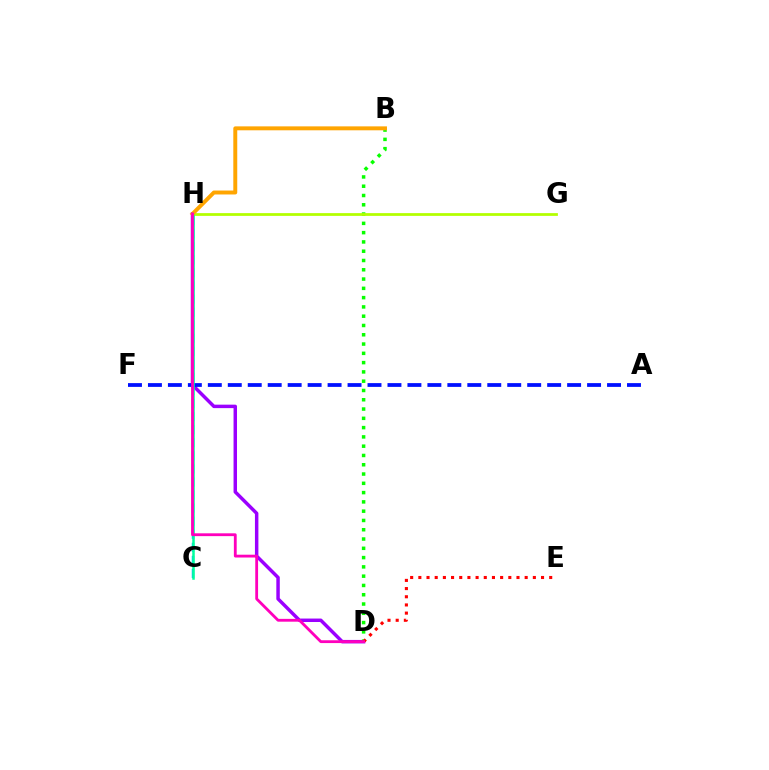{('C', 'H'): [{'color': '#00b5ff', 'line_style': 'dashed', 'thickness': 1.78}, {'color': '#00ff9d', 'line_style': 'solid', 'thickness': 1.8}], ('D', 'H'): [{'color': '#9b00ff', 'line_style': 'solid', 'thickness': 2.49}, {'color': '#ff00bd', 'line_style': 'solid', 'thickness': 2.03}], ('A', 'F'): [{'color': '#0010ff', 'line_style': 'dashed', 'thickness': 2.71}], ('B', 'D'): [{'color': '#08ff00', 'line_style': 'dotted', 'thickness': 2.52}], ('D', 'E'): [{'color': '#ff0000', 'line_style': 'dotted', 'thickness': 2.22}], ('G', 'H'): [{'color': '#b3ff00', 'line_style': 'solid', 'thickness': 1.99}], ('B', 'H'): [{'color': '#ffa500', 'line_style': 'solid', 'thickness': 2.83}]}